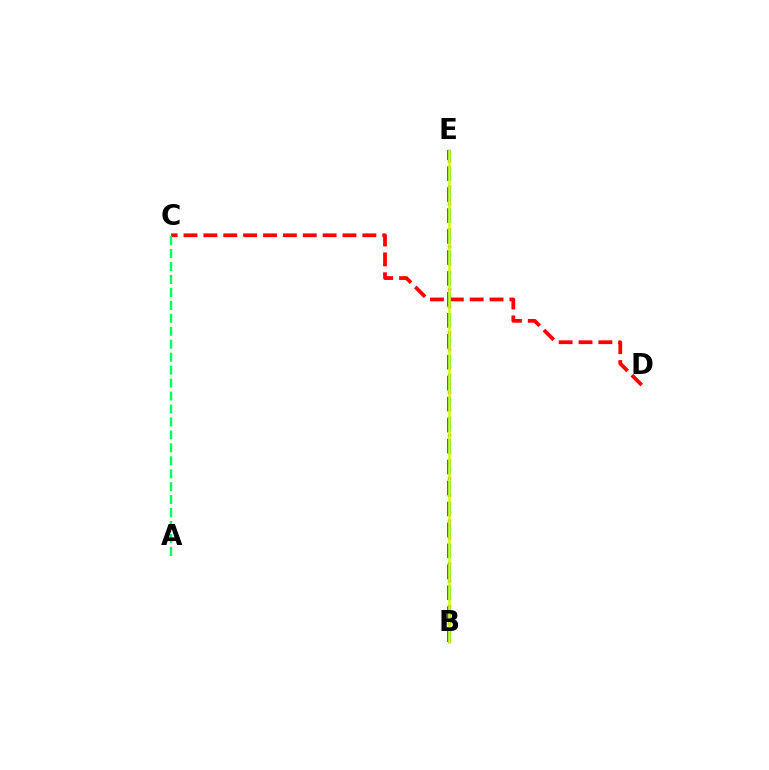{('B', 'E'): [{'color': '#b900ff', 'line_style': 'dotted', 'thickness': 2.33}, {'color': '#0074ff', 'line_style': 'dashed', 'thickness': 2.85}, {'color': '#d1ff00', 'line_style': 'solid', 'thickness': 1.9}], ('C', 'D'): [{'color': '#ff0000', 'line_style': 'dashed', 'thickness': 2.7}], ('A', 'C'): [{'color': '#00ff5c', 'line_style': 'dashed', 'thickness': 1.76}]}